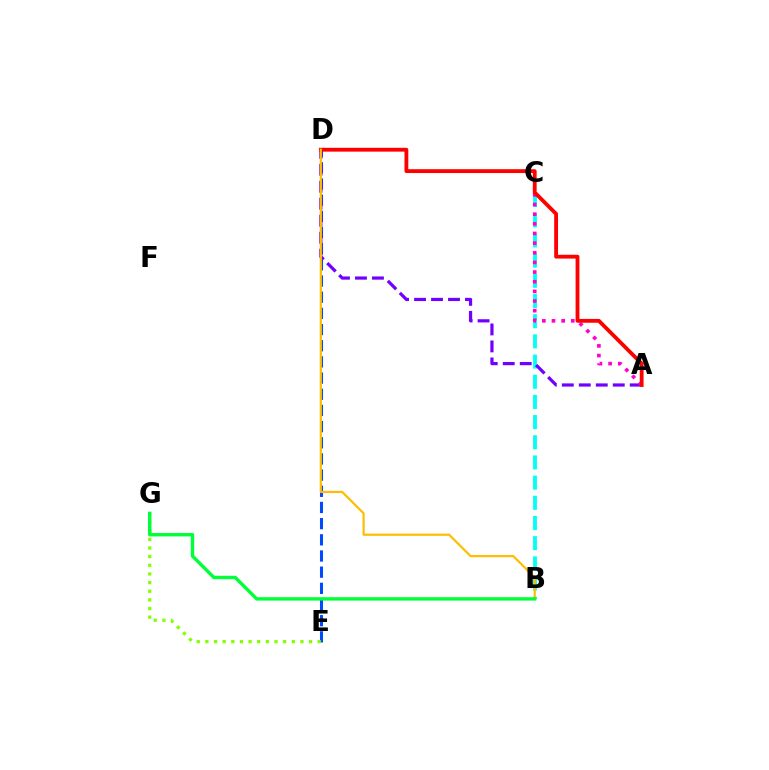{('D', 'E'): [{'color': '#004bff', 'line_style': 'dashed', 'thickness': 2.2}], ('B', 'C'): [{'color': '#00fff6', 'line_style': 'dashed', 'thickness': 2.74}], ('A', 'D'): [{'color': '#7200ff', 'line_style': 'dashed', 'thickness': 2.31}, {'color': '#ff0000', 'line_style': 'solid', 'thickness': 2.75}], ('A', 'C'): [{'color': '#ff00cf', 'line_style': 'dotted', 'thickness': 2.62}], ('B', 'D'): [{'color': '#ffbd00', 'line_style': 'solid', 'thickness': 1.58}], ('E', 'G'): [{'color': '#84ff00', 'line_style': 'dotted', 'thickness': 2.35}], ('B', 'G'): [{'color': '#00ff39', 'line_style': 'solid', 'thickness': 2.44}]}